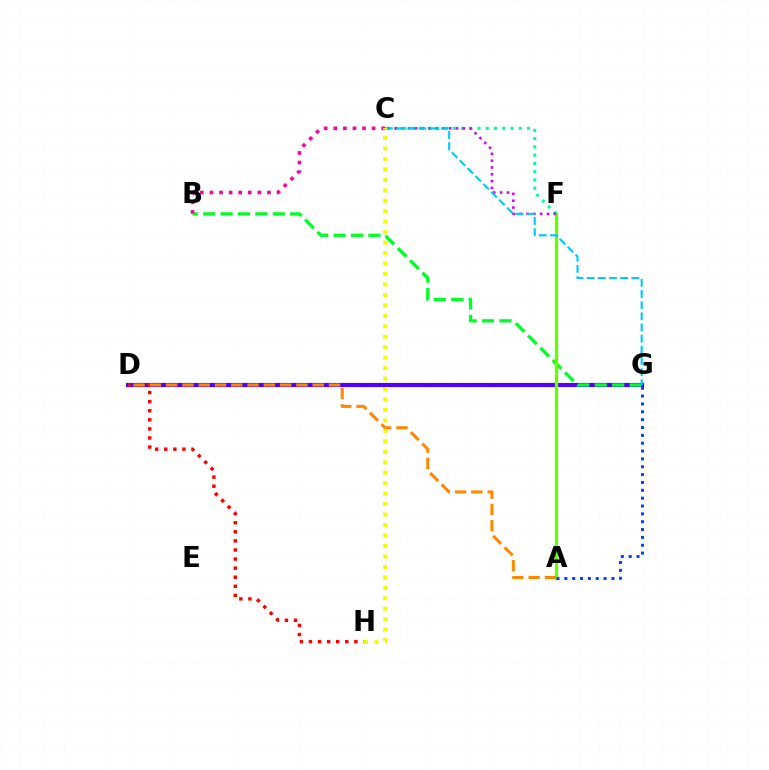{('D', 'G'): [{'color': '#4f00ff', 'line_style': 'solid', 'thickness': 3.0}], ('B', 'G'): [{'color': '#00ff27', 'line_style': 'dashed', 'thickness': 2.37}], ('A', 'F'): [{'color': '#66ff00', 'line_style': 'solid', 'thickness': 2.38}], ('A', 'G'): [{'color': '#003fff', 'line_style': 'dotted', 'thickness': 2.13}], ('C', 'F'): [{'color': '#00ffaf', 'line_style': 'dotted', 'thickness': 2.24}, {'color': '#d600ff', 'line_style': 'dotted', 'thickness': 1.86}], ('C', 'G'): [{'color': '#00c7ff', 'line_style': 'dashed', 'thickness': 1.52}], ('D', 'H'): [{'color': '#ff0000', 'line_style': 'dotted', 'thickness': 2.47}], ('B', 'C'): [{'color': '#ff00a0', 'line_style': 'dotted', 'thickness': 2.6}], ('A', 'D'): [{'color': '#ff8800', 'line_style': 'dashed', 'thickness': 2.21}], ('C', 'H'): [{'color': '#eeff00', 'line_style': 'dotted', 'thickness': 2.84}]}